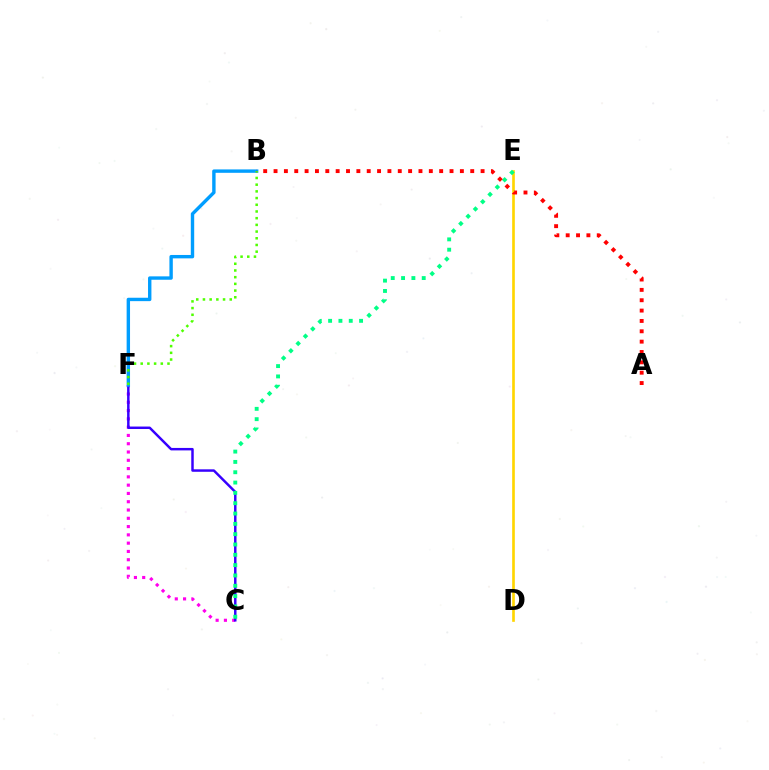{('C', 'F'): [{'color': '#ff00ed', 'line_style': 'dotted', 'thickness': 2.25}, {'color': '#3700ff', 'line_style': 'solid', 'thickness': 1.78}], ('B', 'F'): [{'color': '#009eff', 'line_style': 'solid', 'thickness': 2.44}, {'color': '#4fff00', 'line_style': 'dotted', 'thickness': 1.82}], ('D', 'E'): [{'color': '#ffd500', 'line_style': 'solid', 'thickness': 1.92}], ('C', 'E'): [{'color': '#00ff86', 'line_style': 'dotted', 'thickness': 2.8}], ('A', 'B'): [{'color': '#ff0000', 'line_style': 'dotted', 'thickness': 2.81}]}